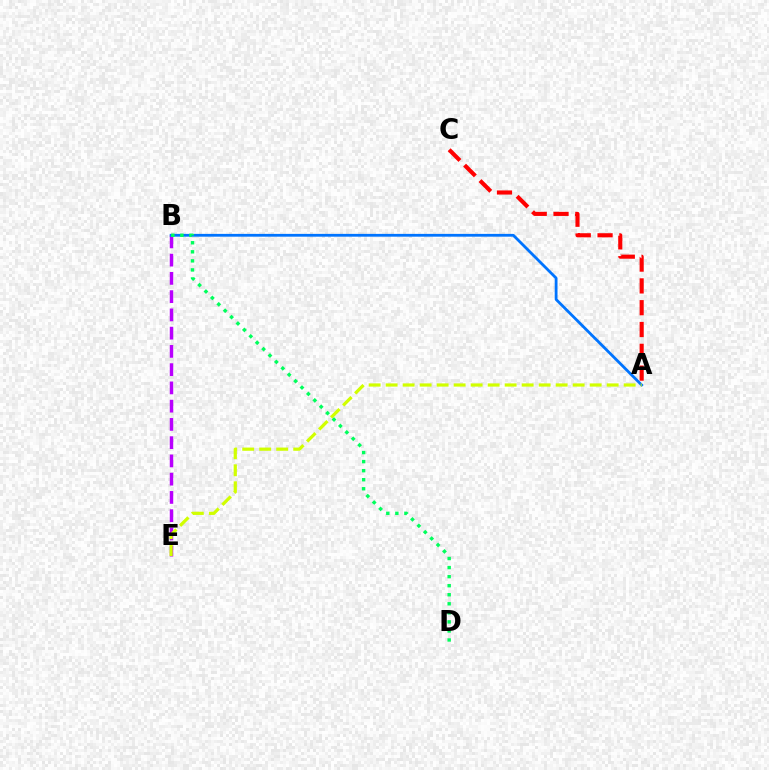{('B', 'E'): [{'color': '#b900ff', 'line_style': 'dashed', 'thickness': 2.48}], ('A', 'C'): [{'color': '#ff0000', 'line_style': 'dashed', 'thickness': 2.96}], ('A', 'B'): [{'color': '#0074ff', 'line_style': 'solid', 'thickness': 2.01}], ('A', 'E'): [{'color': '#d1ff00', 'line_style': 'dashed', 'thickness': 2.31}], ('B', 'D'): [{'color': '#00ff5c', 'line_style': 'dotted', 'thickness': 2.46}]}